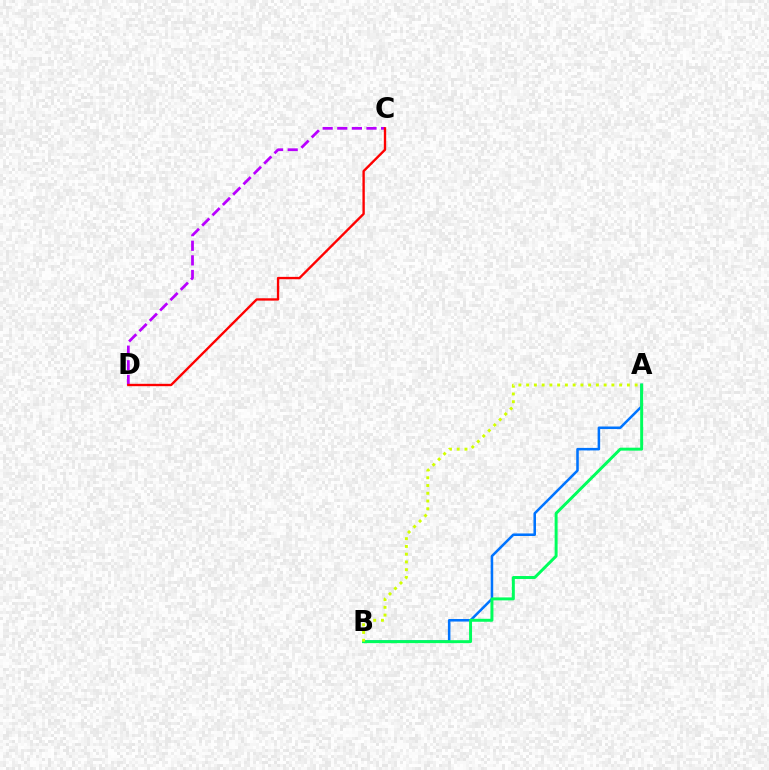{('C', 'D'): [{'color': '#b900ff', 'line_style': 'dashed', 'thickness': 1.98}, {'color': '#ff0000', 'line_style': 'solid', 'thickness': 1.7}], ('A', 'B'): [{'color': '#0074ff', 'line_style': 'solid', 'thickness': 1.83}, {'color': '#00ff5c', 'line_style': 'solid', 'thickness': 2.13}, {'color': '#d1ff00', 'line_style': 'dotted', 'thickness': 2.11}]}